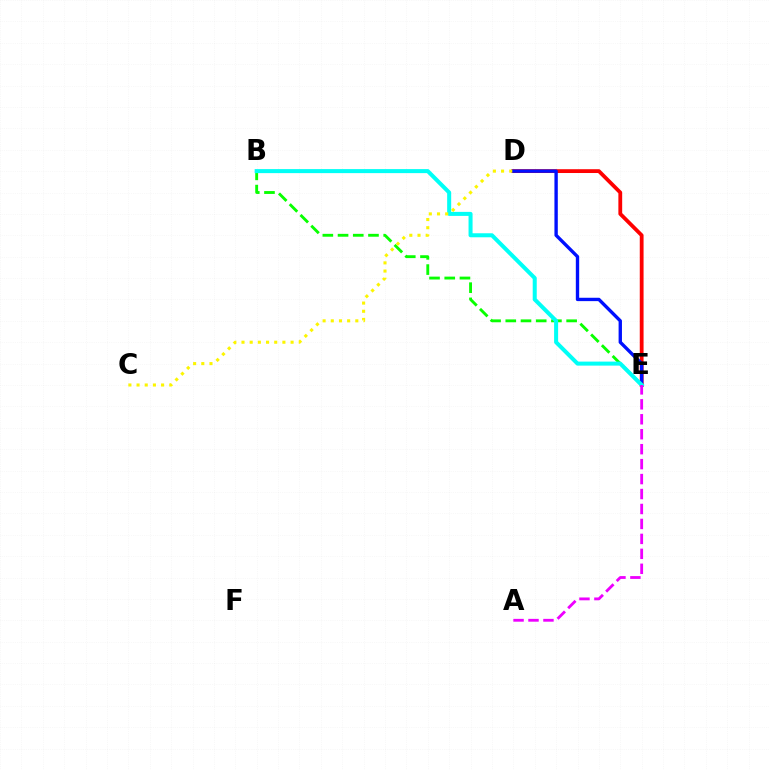{('D', 'E'): [{'color': '#ff0000', 'line_style': 'solid', 'thickness': 2.73}, {'color': '#0010ff', 'line_style': 'solid', 'thickness': 2.42}], ('B', 'E'): [{'color': '#08ff00', 'line_style': 'dashed', 'thickness': 2.07}, {'color': '#00fff6', 'line_style': 'solid', 'thickness': 2.9}], ('A', 'E'): [{'color': '#ee00ff', 'line_style': 'dashed', 'thickness': 2.03}], ('C', 'D'): [{'color': '#fcf500', 'line_style': 'dotted', 'thickness': 2.22}]}